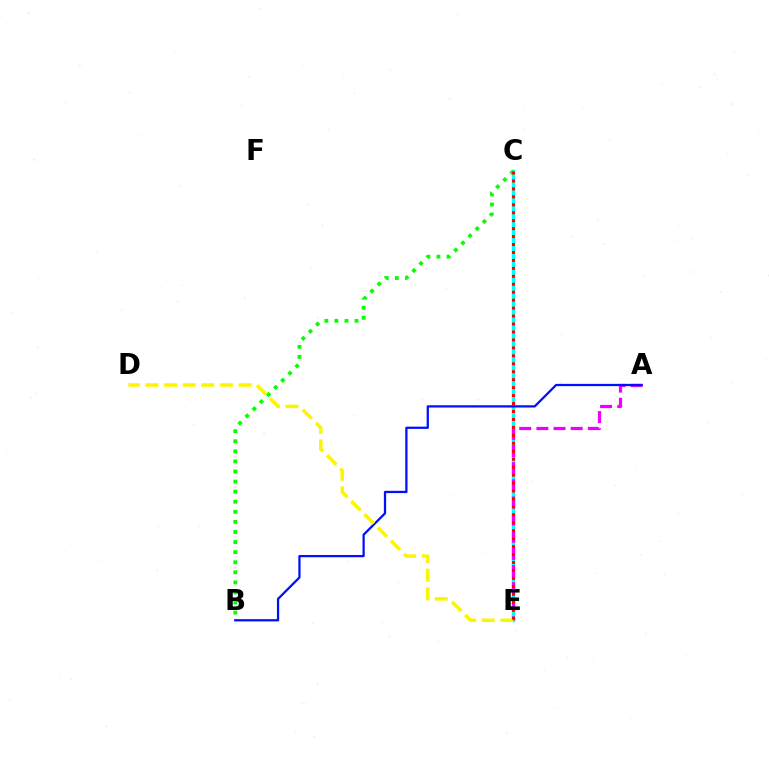{('C', 'E'): [{'color': '#00fff6', 'line_style': 'solid', 'thickness': 2.49}, {'color': '#ff0000', 'line_style': 'dotted', 'thickness': 2.16}], ('A', 'E'): [{'color': '#ee00ff', 'line_style': 'dashed', 'thickness': 2.33}], ('A', 'B'): [{'color': '#0010ff', 'line_style': 'solid', 'thickness': 1.63}], ('B', 'C'): [{'color': '#08ff00', 'line_style': 'dotted', 'thickness': 2.74}], ('D', 'E'): [{'color': '#fcf500', 'line_style': 'dashed', 'thickness': 2.53}]}